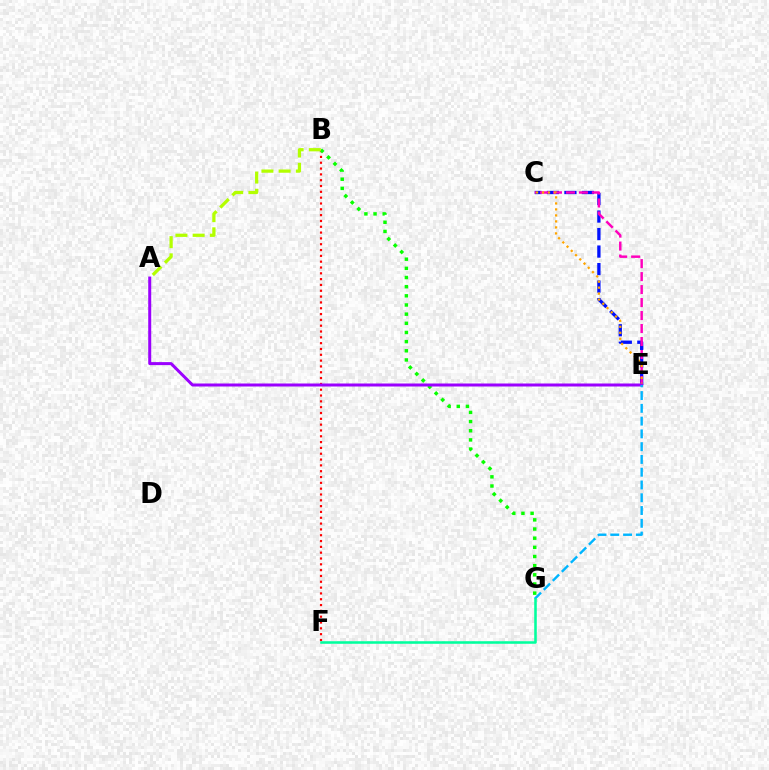{('C', 'E'): [{'color': '#0010ff', 'line_style': 'dashed', 'thickness': 2.38}, {'color': '#ff00bd', 'line_style': 'dashed', 'thickness': 1.76}, {'color': '#ffa500', 'line_style': 'dotted', 'thickness': 1.63}], ('B', 'F'): [{'color': '#ff0000', 'line_style': 'dotted', 'thickness': 1.58}], ('B', 'G'): [{'color': '#08ff00', 'line_style': 'dotted', 'thickness': 2.49}], ('A', 'B'): [{'color': '#b3ff00', 'line_style': 'dashed', 'thickness': 2.34}], ('A', 'E'): [{'color': '#9b00ff', 'line_style': 'solid', 'thickness': 2.16}], ('E', 'G'): [{'color': '#00b5ff', 'line_style': 'dashed', 'thickness': 1.74}], ('F', 'G'): [{'color': '#00ff9d', 'line_style': 'solid', 'thickness': 1.84}]}